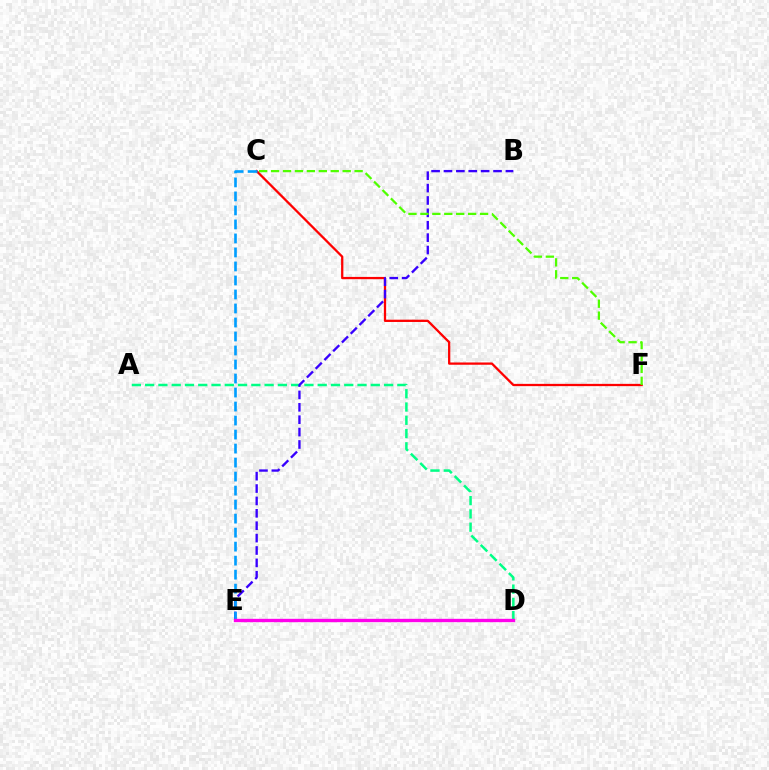{('C', 'F'): [{'color': '#ff0000', 'line_style': 'solid', 'thickness': 1.64}, {'color': '#4fff00', 'line_style': 'dashed', 'thickness': 1.62}], ('A', 'D'): [{'color': '#00ff86', 'line_style': 'dashed', 'thickness': 1.8}], ('B', 'E'): [{'color': '#3700ff', 'line_style': 'dashed', 'thickness': 1.68}], ('C', 'E'): [{'color': '#009eff', 'line_style': 'dashed', 'thickness': 1.9}], ('D', 'E'): [{'color': '#ffd500', 'line_style': 'solid', 'thickness': 1.82}, {'color': '#ff00ed', 'line_style': 'solid', 'thickness': 2.42}]}